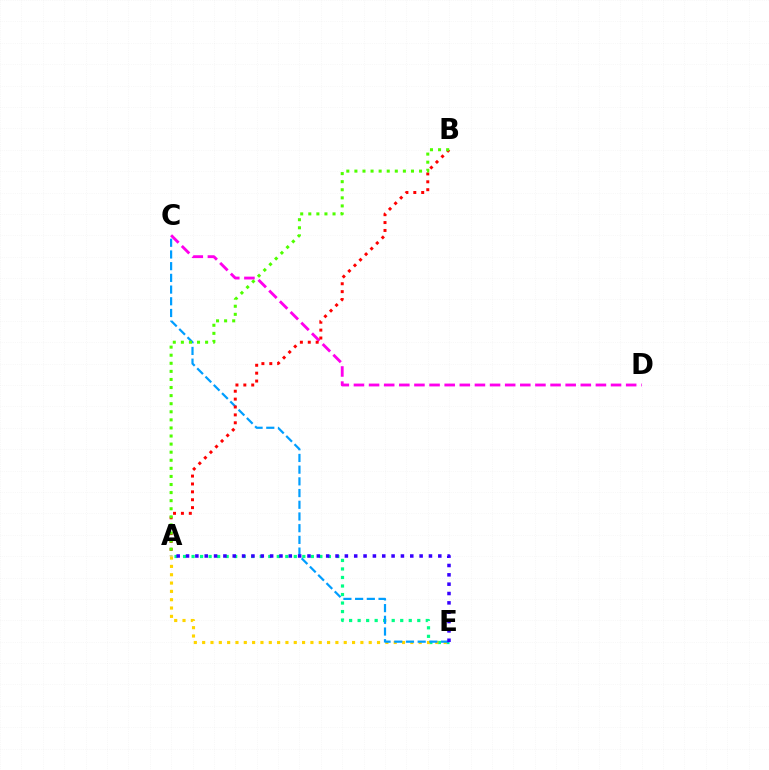{('A', 'E'): [{'color': '#00ff86', 'line_style': 'dotted', 'thickness': 2.31}, {'color': '#ffd500', 'line_style': 'dotted', 'thickness': 2.26}, {'color': '#3700ff', 'line_style': 'dotted', 'thickness': 2.54}], ('C', 'E'): [{'color': '#009eff', 'line_style': 'dashed', 'thickness': 1.59}], ('C', 'D'): [{'color': '#ff00ed', 'line_style': 'dashed', 'thickness': 2.05}], ('A', 'B'): [{'color': '#ff0000', 'line_style': 'dotted', 'thickness': 2.14}, {'color': '#4fff00', 'line_style': 'dotted', 'thickness': 2.2}]}